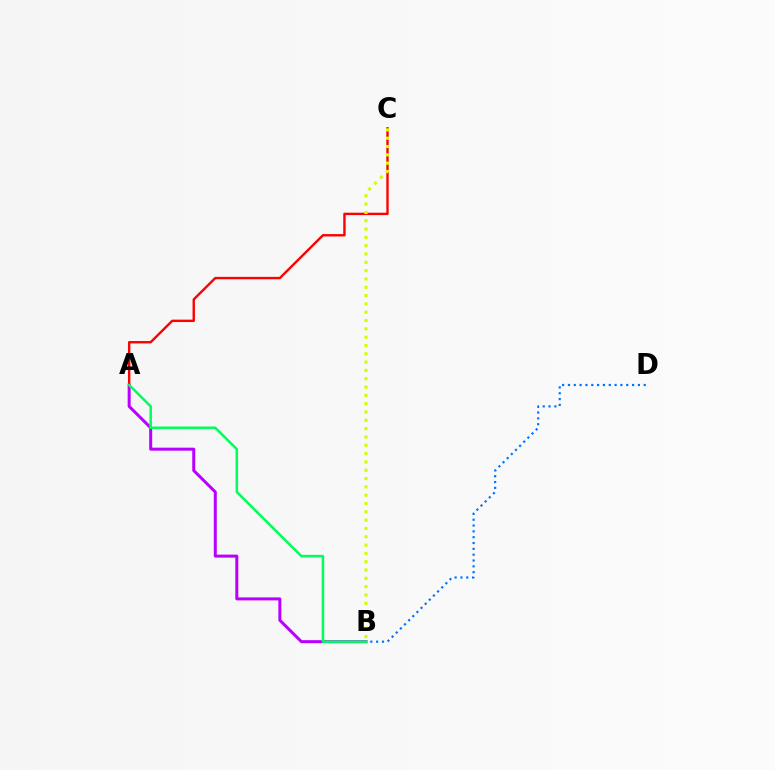{('B', 'D'): [{'color': '#0074ff', 'line_style': 'dotted', 'thickness': 1.58}], ('A', 'B'): [{'color': '#b900ff', 'line_style': 'solid', 'thickness': 2.16}, {'color': '#00ff5c', 'line_style': 'solid', 'thickness': 1.82}], ('A', 'C'): [{'color': '#ff0000', 'line_style': 'solid', 'thickness': 1.72}], ('B', 'C'): [{'color': '#d1ff00', 'line_style': 'dotted', 'thickness': 2.26}]}